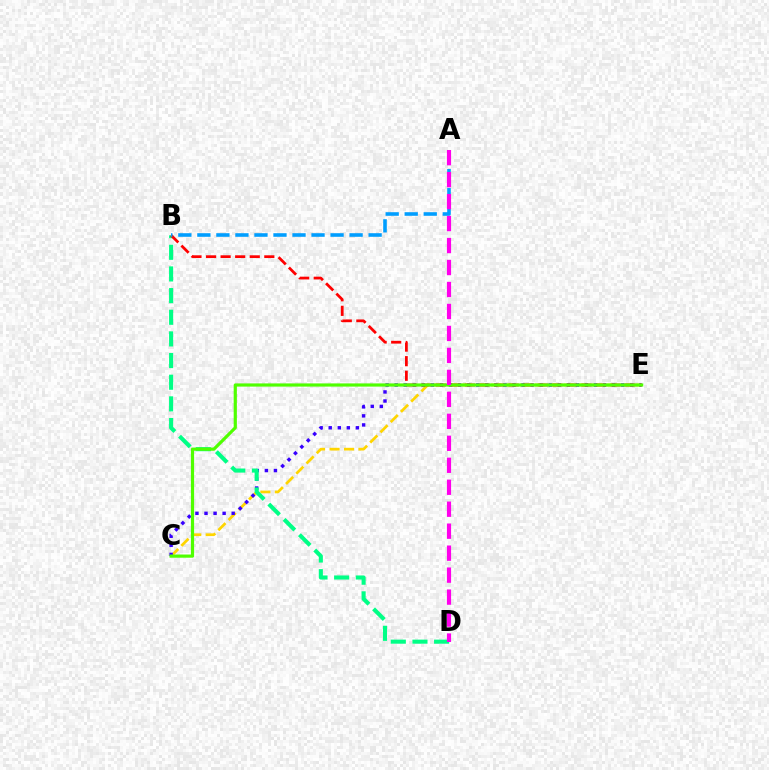{('C', 'E'): [{'color': '#ffd500', 'line_style': 'dashed', 'thickness': 1.97}, {'color': '#3700ff', 'line_style': 'dotted', 'thickness': 2.46}, {'color': '#4fff00', 'line_style': 'solid', 'thickness': 2.3}], ('B', 'D'): [{'color': '#00ff86', 'line_style': 'dashed', 'thickness': 2.94}], ('B', 'E'): [{'color': '#ff0000', 'line_style': 'dashed', 'thickness': 1.98}], ('A', 'B'): [{'color': '#009eff', 'line_style': 'dashed', 'thickness': 2.59}], ('A', 'D'): [{'color': '#ff00ed', 'line_style': 'dashed', 'thickness': 2.98}]}